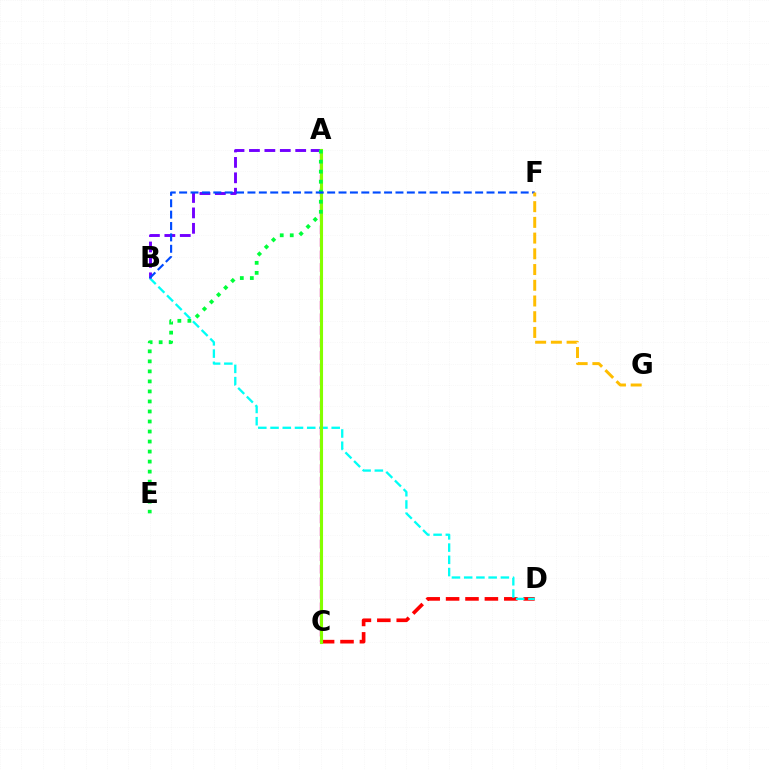{('C', 'D'): [{'color': '#ff0000', 'line_style': 'dashed', 'thickness': 2.64}], ('B', 'D'): [{'color': '#00fff6', 'line_style': 'dashed', 'thickness': 1.66}], ('A', 'C'): [{'color': '#ff00cf', 'line_style': 'dashed', 'thickness': 1.71}, {'color': '#84ff00', 'line_style': 'solid', 'thickness': 2.23}], ('A', 'B'): [{'color': '#7200ff', 'line_style': 'dashed', 'thickness': 2.09}], ('A', 'E'): [{'color': '#00ff39', 'line_style': 'dotted', 'thickness': 2.72}], ('B', 'F'): [{'color': '#004bff', 'line_style': 'dashed', 'thickness': 1.55}], ('F', 'G'): [{'color': '#ffbd00', 'line_style': 'dashed', 'thickness': 2.14}]}